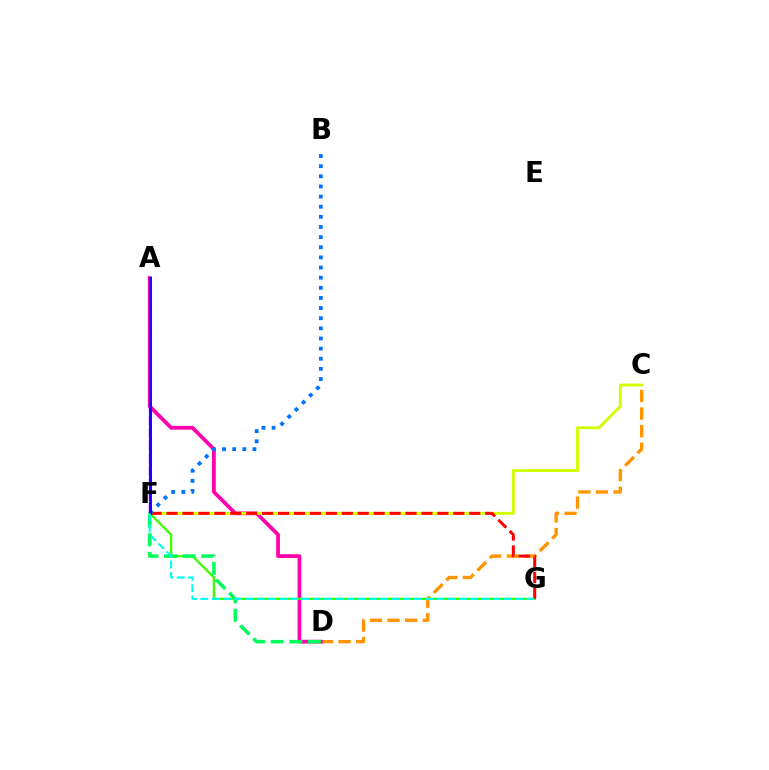{('C', 'D'): [{'color': '#ff9400', 'line_style': 'dashed', 'thickness': 2.39}], ('A', 'D'): [{'color': '#ff00ac', 'line_style': 'solid', 'thickness': 2.71}], ('C', 'F'): [{'color': '#d1ff00', 'line_style': 'solid', 'thickness': 2.06}], ('F', 'G'): [{'color': '#3dff00', 'line_style': 'solid', 'thickness': 1.65}, {'color': '#ff0000', 'line_style': 'dashed', 'thickness': 2.16}, {'color': '#00fff6', 'line_style': 'dashed', 'thickness': 1.53}], ('D', 'F'): [{'color': '#00ff5c', 'line_style': 'dashed', 'thickness': 2.52}], ('A', 'F'): [{'color': '#b900ff', 'line_style': 'dashed', 'thickness': 1.71}, {'color': '#2500ff', 'line_style': 'solid', 'thickness': 2.17}], ('B', 'F'): [{'color': '#0074ff', 'line_style': 'dotted', 'thickness': 2.75}]}